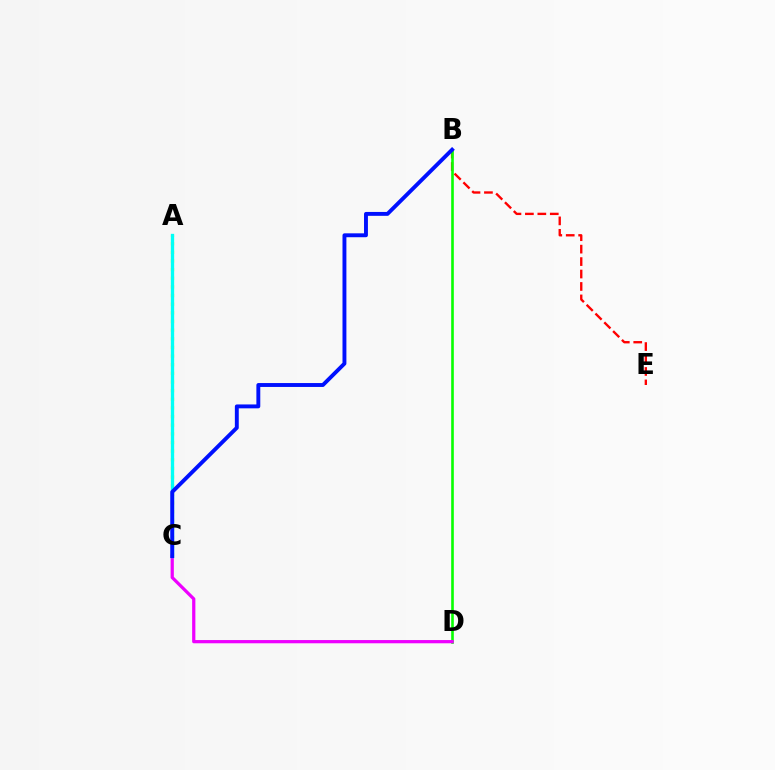{('A', 'C'): [{'color': '#fcf500', 'line_style': 'dotted', 'thickness': 2.35}, {'color': '#00fff6', 'line_style': 'solid', 'thickness': 2.39}], ('B', 'E'): [{'color': '#ff0000', 'line_style': 'dashed', 'thickness': 1.69}], ('B', 'D'): [{'color': '#08ff00', 'line_style': 'solid', 'thickness': 1.89}], ('C', 'D'): [{'color': '#ee00ff', 'line_style': 'solid', 'thickness': 2.33}], ('B', 'C'): [{'color': '#0010ff', 'line_style': 'solid', 'thickness': 2.81}]}